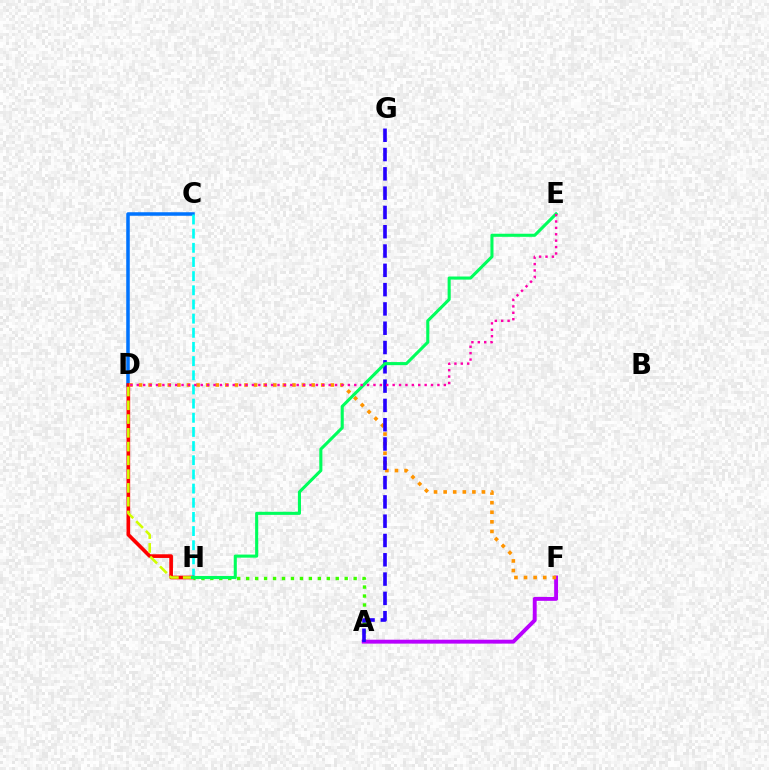{('C', 'D'): [{'color': '#0074ff', 'line_style': 'solid', 'thickness': 2.54}], ('A', 'H'): [{'color': '#3dff00', 'line_style': 'dotted', 'thickness': 2.43}], ('A', 'F'): [{'color': '#b900ff', 'line_style': 'solid', 'thickness': 2.81}], ('C', 'H'): [{'color': '#00fff6', 'line_style': 'dashed', 'thickness': 1.92}], ('D', 'H'): [{'color': '#ff0000', 'line_style': 'solid', 'thickness': 2.64}, {'color': '#d1ff00', 'line_style': 'dashed', 'thickness': 1.87}], ('D', 'F'): [{'color': '#ff9400', 'line_style': 'dotted', 'thickness': 2.61}], ('A', 'G'): [{'color': '#2500ff', 'line_style': 'dashed', 'thickness': 2.62}], ('E', 'H'): [{'color': '#00ff5c', 'line_style': 'solid', 'thickness': 2.22}], ('D', 'E'): [{'color': '#ff00ac', 'line_style': 'dotted', 'thickness': 1.74}]}